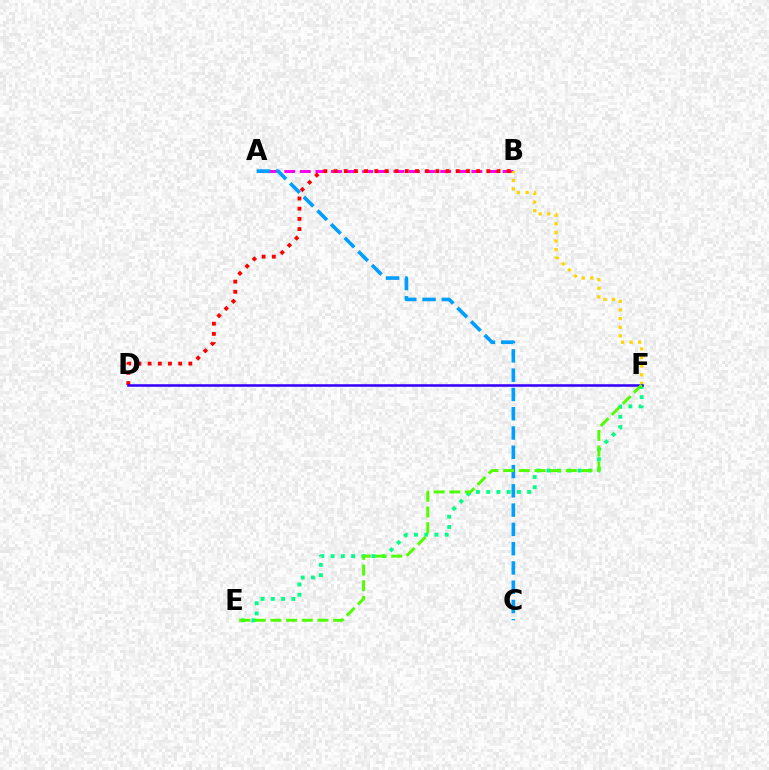{('E', 'F'): [{'color': '#00ff86', 'line_style': 'dotted', 'thickness': 2.78}, {'color': '#4fff00', 'line_style': 'dashed', 'thickness': 2.13}], ('A', 'B'): [{'color': '#ff00ed', 'line_style': 'dashed', 'thickness': 2.12}], ('A', 'C'): [{'color': '#009eff', 'line_style': 'dashed', 'thickness': 2.62}], ('B', 'D'): [{'color': '#ff0000', 'line_style': 'dotted', 'thickness': 2.77}], ('B', 'F'): [{'color': '#ffd500', 'line_style': 'dotted', 'thickness': 2.34}], ('D', 'F'): [{'color': '#3700ff', 'line_style': 'solid', 'thickness': 1.83}]}